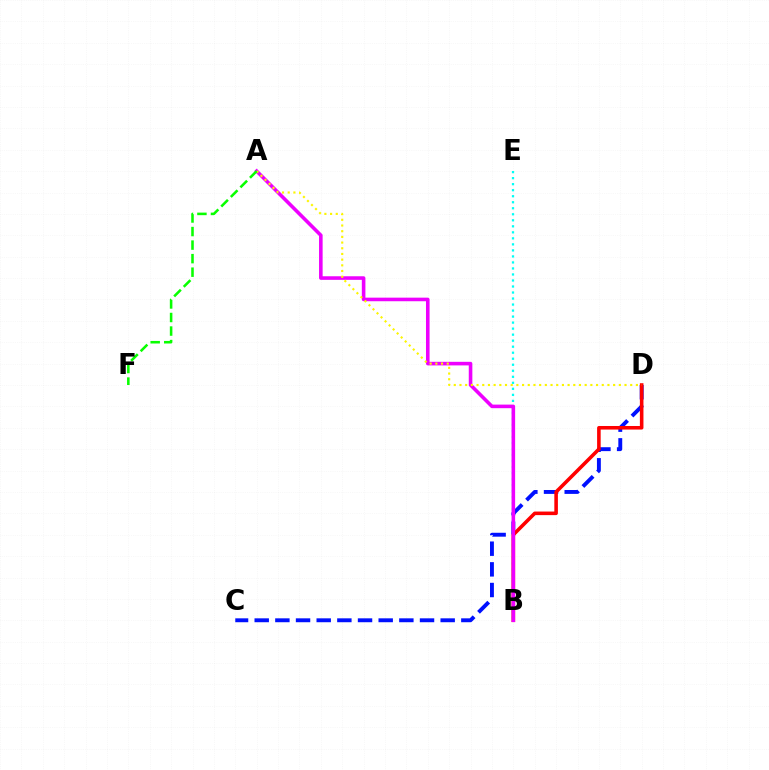{('B', 'E'): [{'color': '#00fff6', 'line_style': 'dotted', 'thickness': 1.64}], ('C', 'D'): [{'color': '#0010ff', 'line_style': 'dashed', 'thickness': 2.81}], ('B', 'D'): [{'color': '#ff0000', 'line_style': 'solid', 'thickness': 2.57}], ('A', 'B'): [{'color': '#ee00ff', 'line_style': 'solid', 'thickness': 2.58}], ('A', 'D'): [{'color': '#fcf500', 'line_style': 'dotted', 'thickness': 1.55}], ('A', 'F'): [{'color': '#08ff00', 'line_style': 'dashed', 'thickness': 1.84}]}